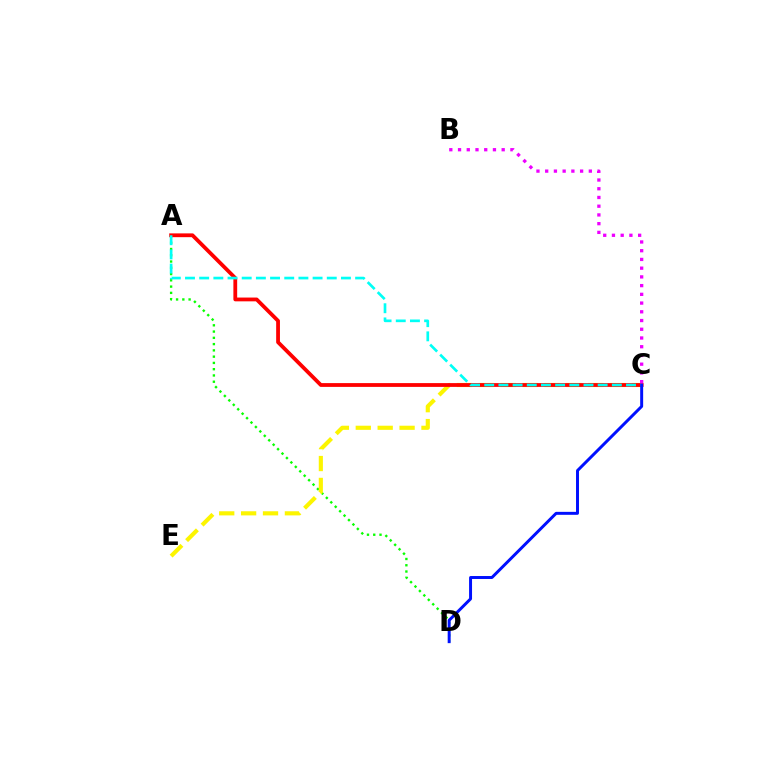{('A', 'D'): [{'color': '#08ff00', 'line_style': 'dotted', 'thickness': 1.7}], ('C', 'E'): [{'color': '#fcf500', 'line_style': 'dashed', 'thickness': 2.97}], ('A', 'C'): [{'color': '#ff0000', 'line_style': 'solid', 'thickness': 2.73}, {'color': '#00fff6', 'line_style': 'dashed', 'thickness': 1.93}], ('C', 'D'): [{'color': '#0010ff', 'line_style': 'solid', 'thickness': 2.13}], ('B', 'C'): [{'color': '#ee00ff', 'line_style': 'dotted', 'thickness': 2.37}]}